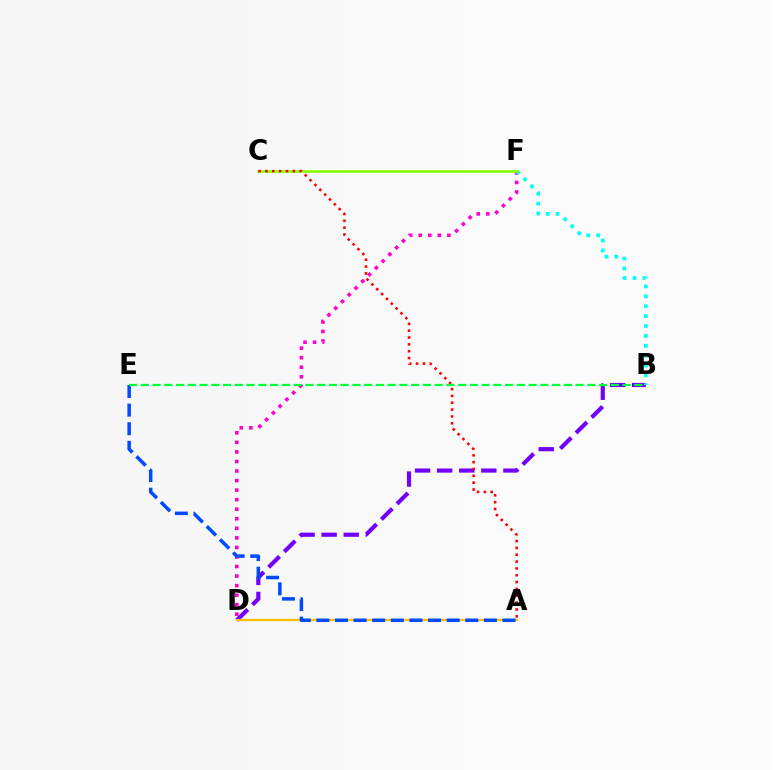{('B', 'D'): [{'color': '#7200ff', 'line_style': 'dashed', 'thickness': 3.0}], ('D', 'F'): [{'color': '#ff00cf', 'line_style': 'dotted', 'thickness': 2.59}], ('B', 'F'): [{'color': '#00fff6', 'line_style': 'dotted', 'thickness': 2.69}], ('A', 'D'): [{'color': '#ffbd00', 'line_style': 'solid', 'thickness': 1.61}], ('A', 'E'): [{'color': '#004bff', 'line_style': 'dashed', 'thickness': 2.53}], ('C', 'F'): [{'color': '#84ff00', 'line_style': 'solid', 'thickness': 1.88}], ('A', 'C'): [{'color': '#ff0000', 'line_style': 'dotted', 'thickness': 1.86}], ('B', 'E'): [{'color': '#00ff39', 'line_style': 'dashed', 'thickness': 1.6}]}